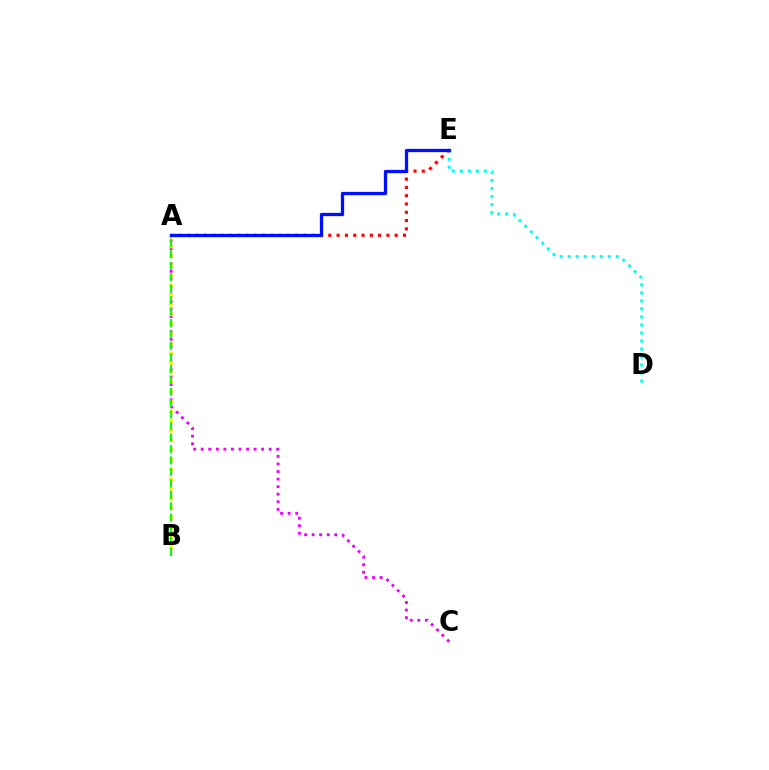{('A', 'C'): [{'color': '#ee00ff', 'line_style': 'dotted', 'thickness': 2.05}], ('D', 'E'): [{'color': '#00fff6', 'line_style': 'dotted', 'thickness': 2.18}], ('A', 'B'): [{'color': '#fcf500', 'line_style': 'dotted', 'thickness': 2.63}, {'color': '#08ff00', 'line_style': 'dashed', 'thickness': 1.56}], ('A', 'E'): [{'color': '#ff0000', 'line_style': 'dotted', 'thickness': 2.25}, {'color': '#0010ff', 'line_style': 'solid', 'thickness': 2.37}]}